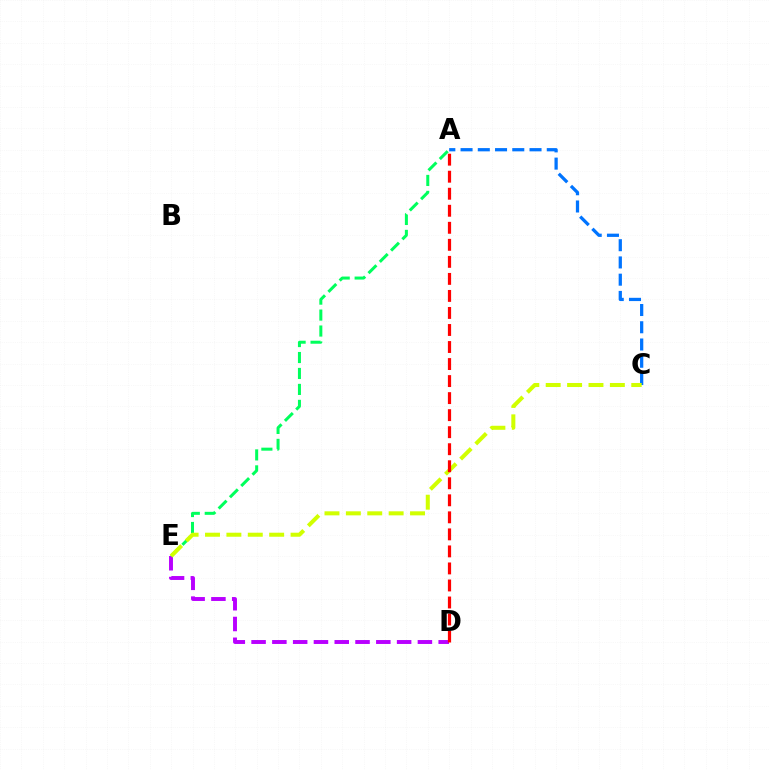{('D', 'E'): [{'color': '#b900ff', 'line_style': 'dashed', 'thickness': 2.82}], ('A', 'E'): [{'color': '#00ff5c', 'line_style': 'dashed', 'thickness': 2.17}], ('A', 'C'): [{'color': '#0074ff', 'line_style': 'dashed', 'thickness': 2.34}], ('C', 'E'): [{'color': '#d1ff00', 'line_style': 'dashed', 'thickness': 2.91}], ('A', 'D'): [{'color': '#ff0000', 'line_style': 'dashed', 'thickness': 2.31}]}